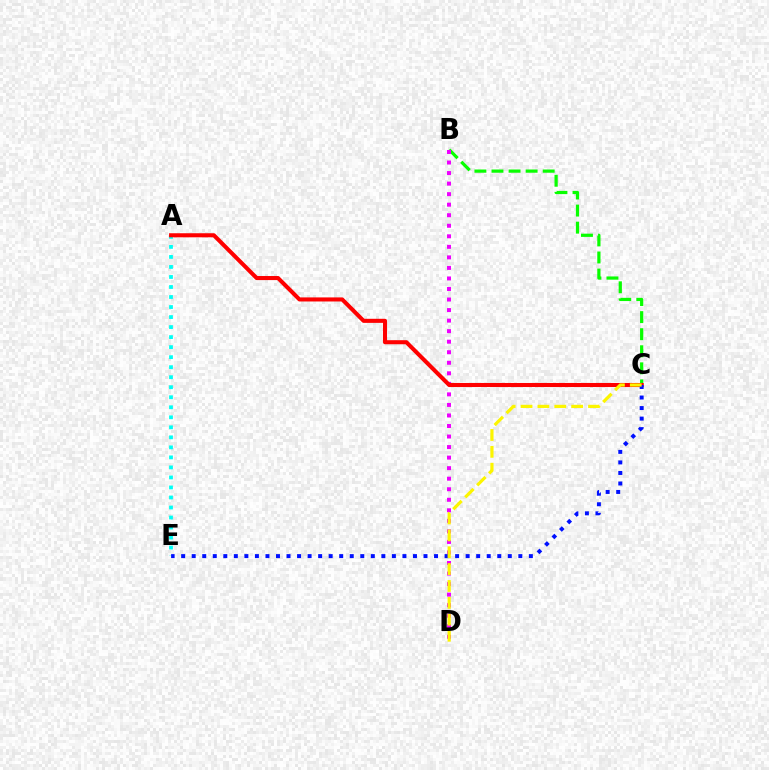{('B', 'C'): [{'color': '#08ff00', 'line_style': 'dashed', 'thickness': 2.32}], ('B', 'D'): [{'color': '#ee00ff', 'line_style': 'dotted', 'thickness': 2.86}], ('A', 'E'): [{'color': '#00fff6', 'line_style': 'dotted', 'thickness': 2.72}], ('A', 'C'): [{'color': '#ff0000', 'line_style': 'solid', 'thickness': 2.93}], ('C', 'E'): [{'color': '#0010ff', 'line_style': 'dotted', 'thickness': 2.86}], ('C', 'D'): [{'color': '#fcf500', 'line_style': 'dashed', 'thickness': 2.29}]}